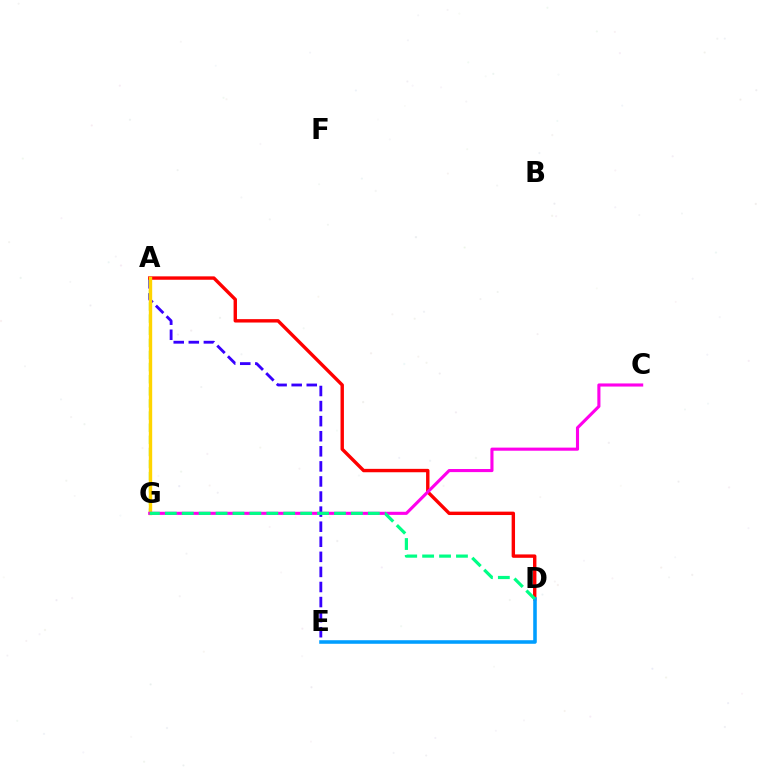{('A', 'E'): [{'color': '#3700ff', 'line_style': 'dashed', 'thickness': 2.05}], ('A', 'G'): [{'color': '#4fff00', 'line_style': 'dashed', 'thickness': 1.65}, {'color': '#ffd500', 'line_style': 'solid', 'thickness': 2.43}], ('A', 'D'): [{'color': '#ff0000', 'line_style': 'solid', 'thickness': 2.45}], ('D', 'E'): [{'color': '#009eff', 'line_style': 'solid', 'thickness': 2.56}], ('C', 'G'): [{'color': '#ff00ed', 'line_style': 'solid', 'thickness': 2.24}], ('D', 'G'): [{'color': '#00ff86', 'line_style': 'dashed', 'thickness': 2.3}]}